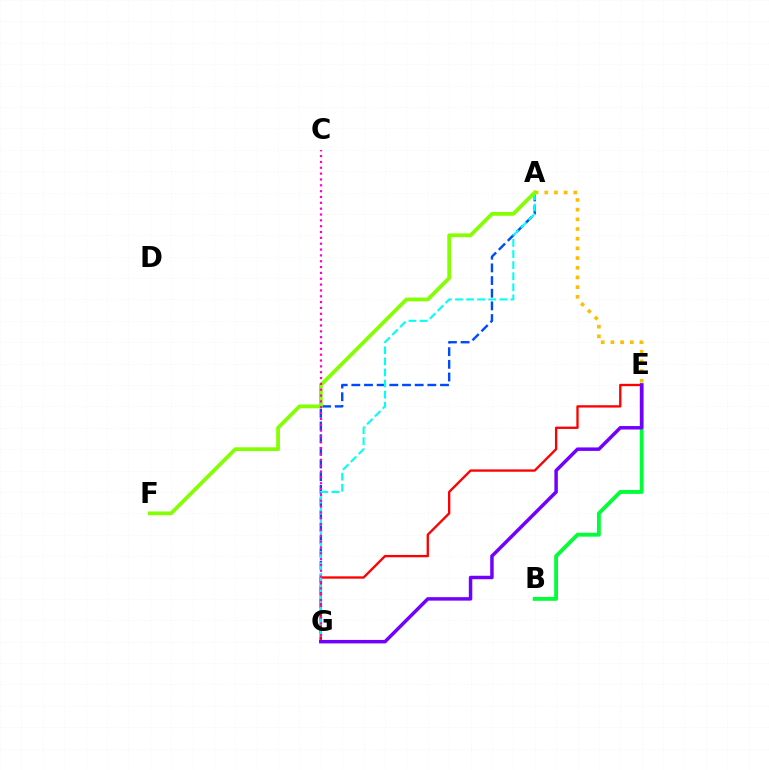{('A', 'G'): [{'color': '#004bff', 'line_style': 'dashed', 'thickness': 1.72}, {'color': '#00fff6', 'line_style': 'dashed', 'thickness': 1.51}], ('B', 'E'): [{'color': '#00ff39', 'line_style': 'solid', 'thickness': 2.76}], ('E', 'G'): [{'color': '#ff0000', 'line_style': 'solid', 'thickness': 1.68}, {'color': '#7200ff', 'line_style': 'solid', 'thickness': 2.5}], ('A', 'E'): [{'color': '#ffbd00', 'line_style': 'dotted', 'thickness': 2.63}], ('A', 'F'): [{'color': '#84ff00', 'line_style': 'solid', 'thickness': 2.7}], ('C', 'G'): [{'color': '#ff00cf', 'line_style': 'dotted', 'thickness': 1.59}]}